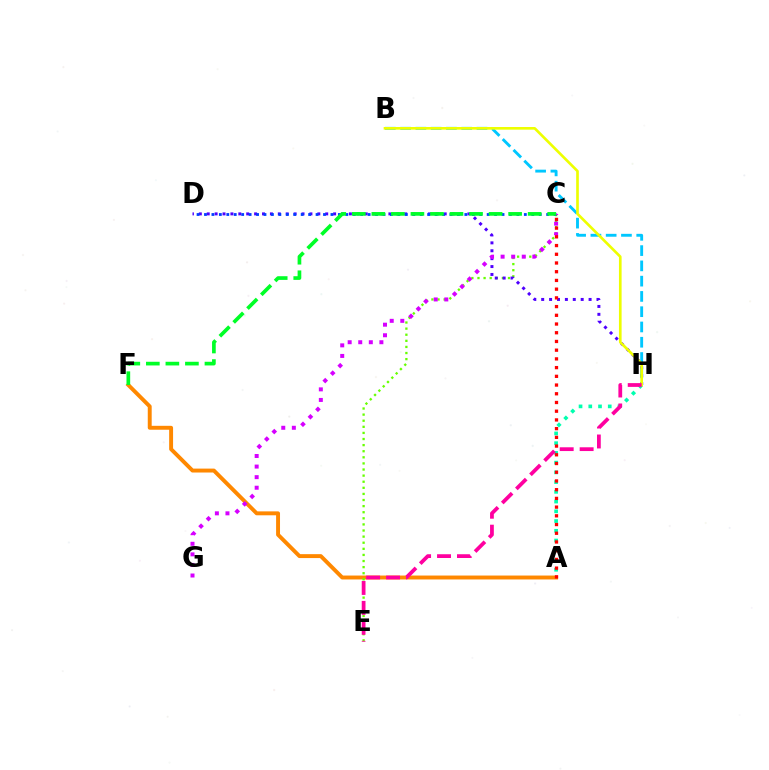{('A', 'F'): [{'color': '#ff8800', 'line_style': 'solid', 'thickness': 2.82}], ('C', 'E'): [{'color': '#66ff00', 'line_style': 'dotted', 'thickness': 1.66}], ('D', 'H'): [{'color': '#4f00ff', 'line_style': 'dotted', 'thickness': 2.15}], ('A', 'H'): [{'color': '#00ffaf', 'line_style': 'dotted', 'thickness': 2.65}], ('C', 'D'): [{'color': '#003fff', 'line_style': 'dotted', 'thickness': 2.02}], ('C', 'G'): [{'color': '#d600ff', 'line_style': 'dotted', 'thickness': 2.87}], ('B', 'H'): [{'color': '#00c7ff', 'line_style': 'dashed', 'thickness': 2.07}, {'color': '#eeff00', 'line_style': 'solid', 'thickness': 1.92}], ('A', 'C'): [{'color': '#ff0000', 'line_style': 'dotted', 'thickness': 2.37}], ('C', 'F'): [{'color': '#00ff27', 'line_style': 'dashed', 'thickness': 2.65}], ('E', 'H'): [{'color': '#ff00a0', 'line_style': 'dashed', 'thickness': 2.71}]}